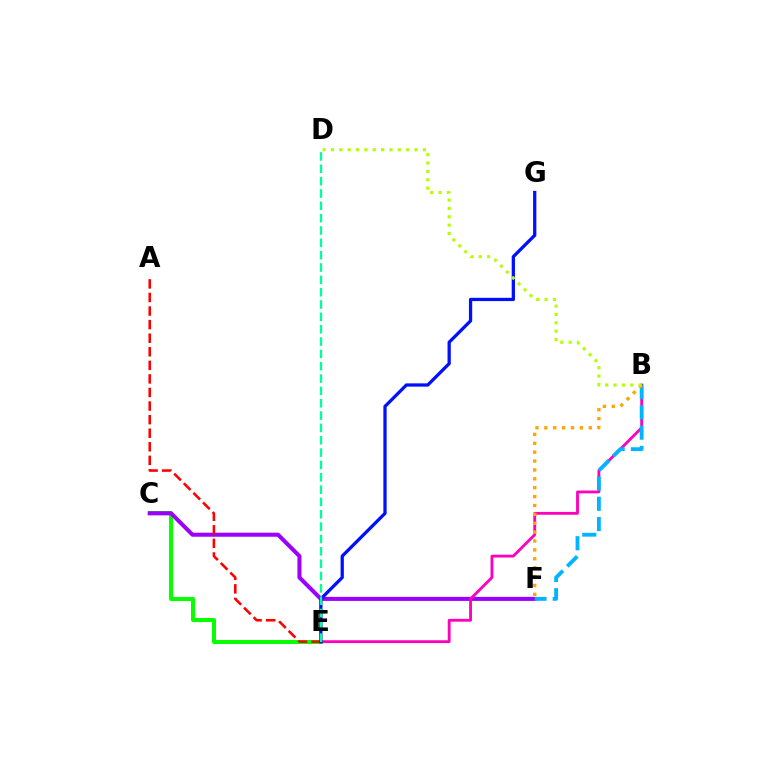{('C', 'E'): [{'color': '#08ff00', 'line_style': 'solid', 'thickness': 2.88}], ('C', 'F'): [{'color': '#9b00ff', 'line_style': 'solid', 'thickness': 2.91}], ('A', 'E'): [{'color': '#ff0000', 'line_style': 'dashed', 'thickness': 1.84}], ('B', 'E'): [{'color': '#ff00bd', 'line_style': 'solid', 'thickness': 2.03}], ('B', 'F'): [{'color': '#00b5ff', 'line_style': 'dashed', 'thickness': 2.76}, {'color': '#ffa500', 'line_style': 'dotted', 'thickness': 2.41}], ('E', 'G'): [{'color': '#0010ff', 'line_style': 'solid', 'thickness': 2.35}], ('D', 'E'): [{'color': '#00ff9d', 'line_style': 'dashed', 'thickness': 1.68}], ('B', 'D'): [{'color': '#b3ff00', 'line_style': 'dotted', 'thickness': 2.27}]}